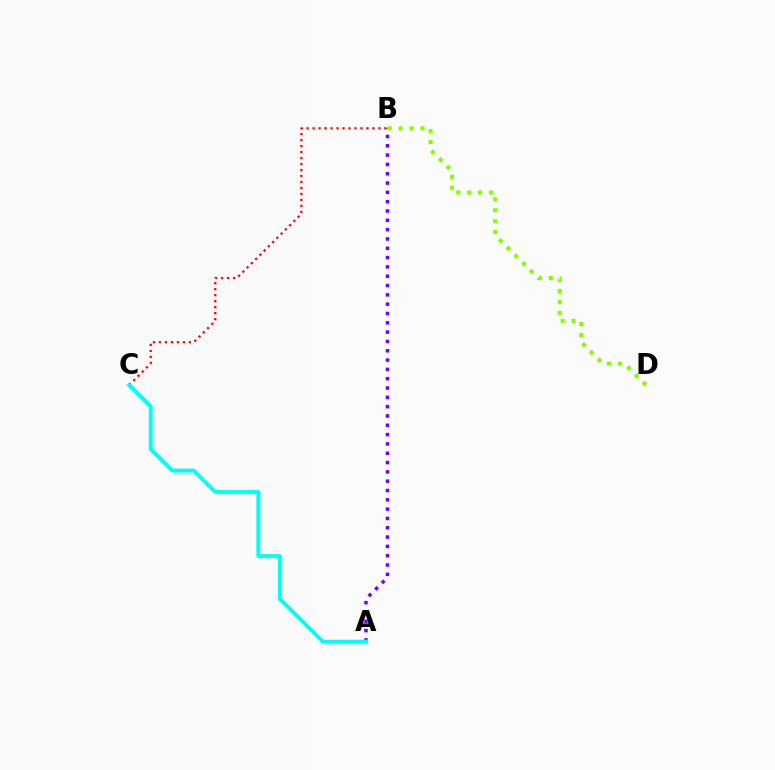{('A', 'B'): [{'color': '#7200ff', 'line_style': 'dotted', 'thickness': 2.53}], ('B', 'C'): [{'color': '#ff0000', 'line_style': 'dotted', 'thickness': 1.63}], ('A', 'C'): [{'color': '#00fff6', 'line_style': 'solid', 'thickness': 2.82}], ('B', 'D'): [{'color': '#84ff00', 'line_style': 'dotted', 'thickness': 2.97}]}